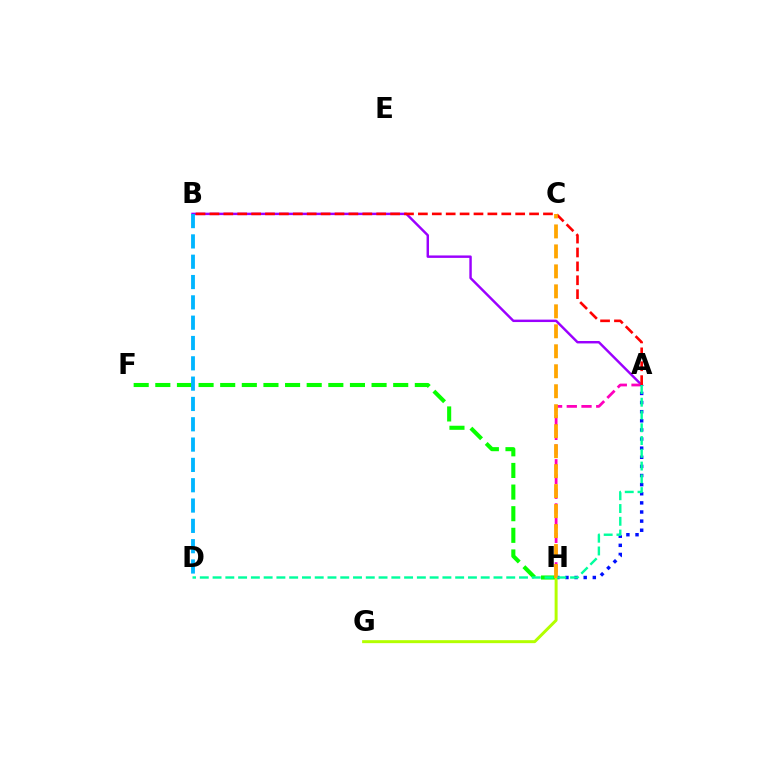{('A', 'B'): [{'color': '#9b00ff', 'line_style': 'solid', 'thickness': 1.76}, {'color': '#ff0000', 'line_style': 'dashed', 'thickness': 1.89}], ('F', 'H'): [{'color': '#08ff00', 'line_style': 'dashed', 'thickness': 2.94}], ('A', 'H'): [{'color': '#ff00bd', 'line_style': 'dashed', 'thickness': 2.0}, {'color': '#0010ff', 'line_style': 'dotted', 'thickness': 2.48}], ('B', 'D'): [{'color': '#00b5ff', 'line_style': 'dashed', 'thickness': 2.76}], ('G', 'H'): [{'color': '#b3ff00', 'line_style': 'solid', 'thickness': 2.14}], ('C', 'H'): [{'color': '#ffa500', 'line_style': 'dashed', 'thickness': 2.71}], ('A', 'D'): [{'color': '#00ff9d', 'line_style': 'dashed', 'thickness': 1.73}]}